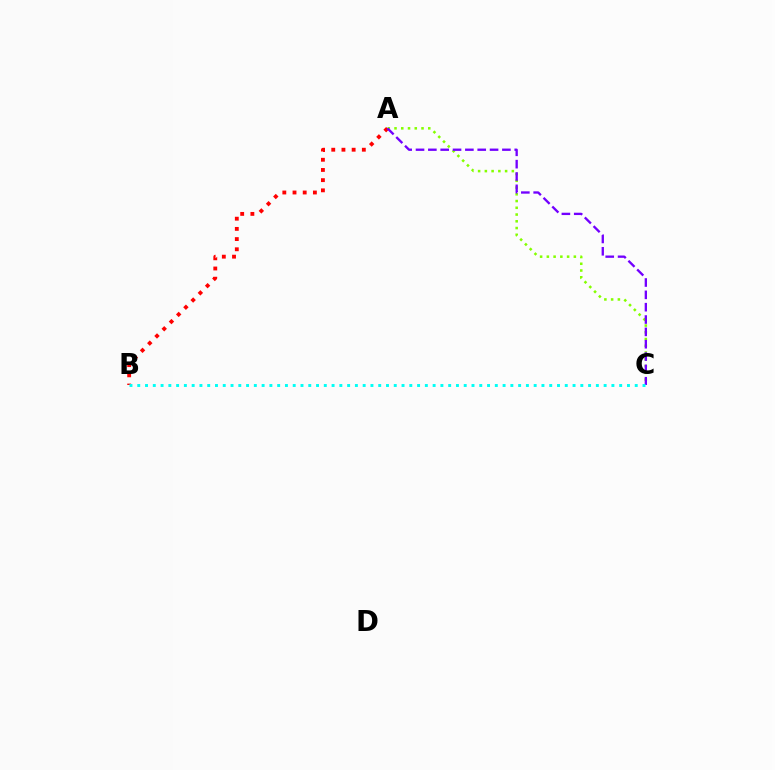{('A', 'C'): [{'color': '#84ff00', 'line_style': 'dotted', 'thickness': 1.83}, {'color': '#7200ff', 'line_style': 'dashed', 'thickness': 1.68}], ('A', 'B'): [{'color': '#ff0000', 'line_style': 'dotted', 'thickness': 2.77}], ('B', 'C'): [{'color': '#00fff6', 'line_style': 'dotted', 'thickness': 2.11}]}